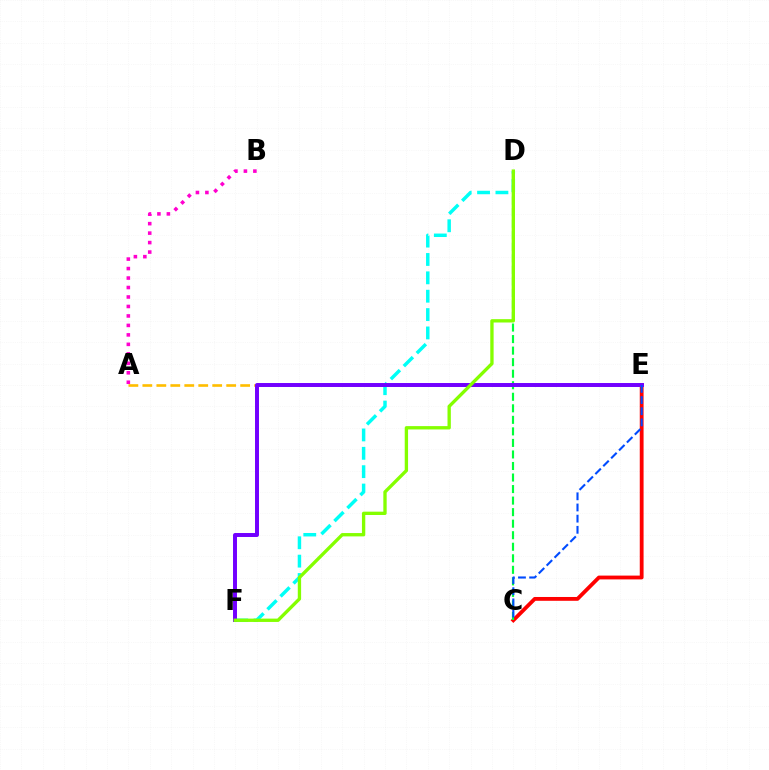{('A', 'B'): [{'color': '#ff00cf', 'line_style': 'dotted', 'thickness': 2.57}], ('A', 'E'): [{'color': '#ffbd00', 'line_style': 'dashed', 'thickness': 1.9}], ('D', 'F'): [{'color': '#00fff6', 'line_style': 'dashed', 'thickness': 2.5}, {'color': '#84ff00', 'line_style': 'solid', 'thickness': 2.4}], ('C', 'E'): [{'color': '#ff0000', 'line_style': 'solid', 'thickness': 2.75}, {'color': '#004bff', 'line_style': 'dashed', 'thickness': 1.52}], ('C', 'D'): [{'color': '#00ff39', 'line_style': 'dashed', 'thickness': 1.57}], ('E', 'F'): [{'color': '#7200ff', 'line_style': 'solid', 'thickness': 2.85}]}